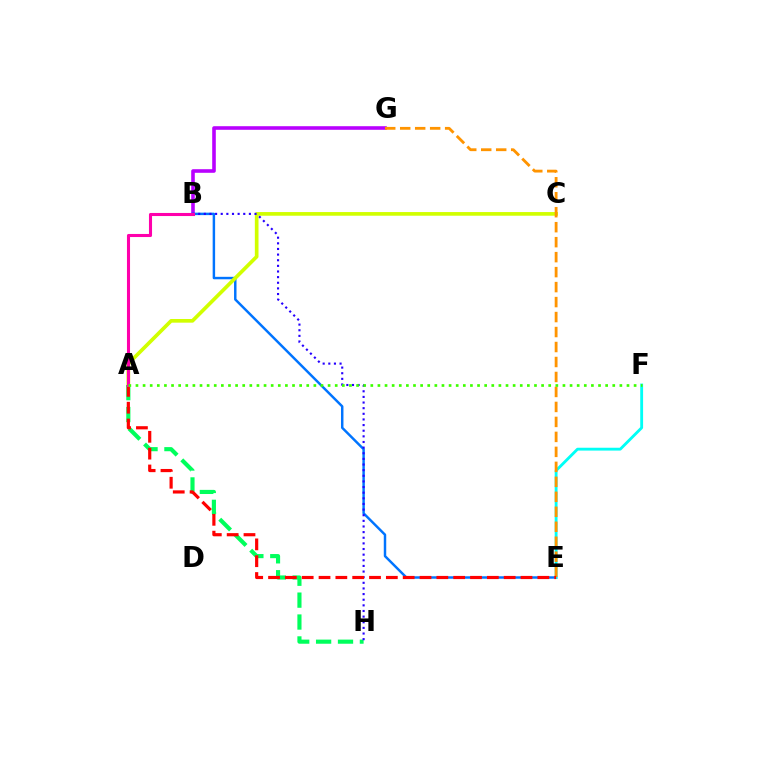{('B', 'G'): [{'color': '#b900ff', 'line_style': 'solid', 'thickness': 2.59}], ('B', 'E'): [{'color': '#0074ff', 'line_style': 'solid', 'thickness': 1.77}], ('E', 'F'): [{'color': '#00fff6', 'line_style': 'solid', 'thickness': 2.05}], ('A', 'C'): [{'color': '#d1ff00', 'line_style': 'solid', 'thickness': 2.64}], ('A', 'H'): [{'color': '#00ff5c', 'line_style': 'dashed', 'thickness': 2.97}], ('E', 'G'): [{'color': '#ff9400', 'line_style': 'dashed', 'thickness': 2.03}], ('B', 'H'): [{'color': '#2500ff', 'line_style': 'dotted', 'thickness': 1.53}], ('A', 'E'): [{'color': '#ff0000', 'line_style': 'dashed', 'thickness': 2.29}], ('A', 'B'): [{'color': '#ff00ac', 'line_style': 'solid', 'thickness': 2.22}], ('A', 'F'): [{'color': '#3dff00', 'line_style': 'dotted', 'thickness': 1.93}]}